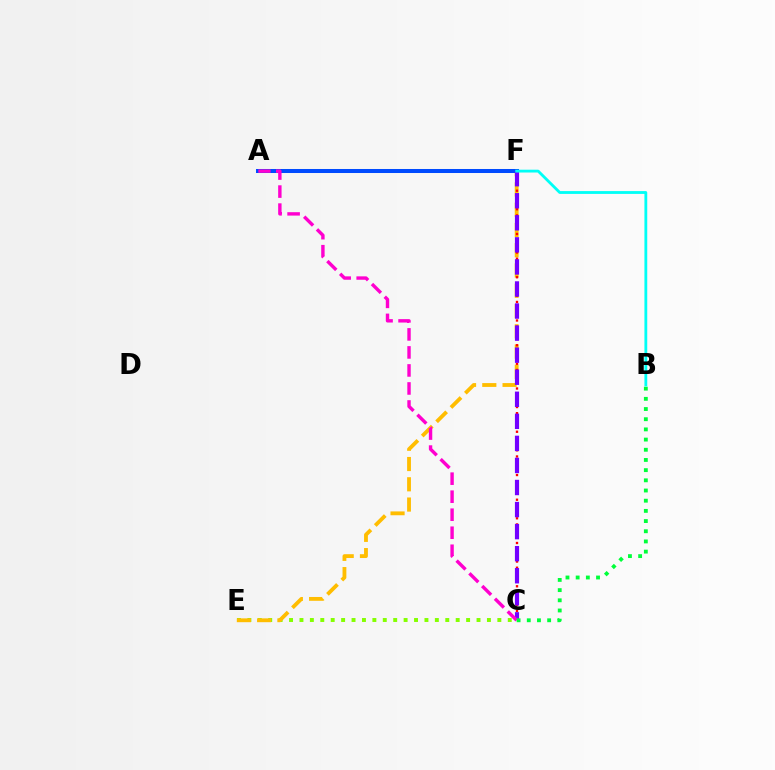{('C', 'E'): [{'color': '#84ff00', 'line_style': 'dotted', 'thickness': 2.83}], ('E', 'F'): [{'color': '#ffbd00', 'line_style': 'dashed', 'thickness': 2.75}], ('A', 'F'): [{'color': '#004bff', 'line_style': 'solid', 'thickness': 2.89}], ('C', 'F'): [{'color': '#ff0000', 'line_style': 'dotted', 'thickness': 1.68}, {'color': '#7200ff', 'line_style': 'dashed', 'thickness': 3.0}], ('A', 'C'): [{'color': '#ff00cf', 'line_style': 'dashed', 'thickness': 2.45}], ('B', 'C'): [{'color': '#00ff39', 'line_style': 'dotted', 'thickness': 2.77}], ('B', 'F'): [{'color': '#00fff6', 'line_style': 'solid', 'thickness': 2.03}]}